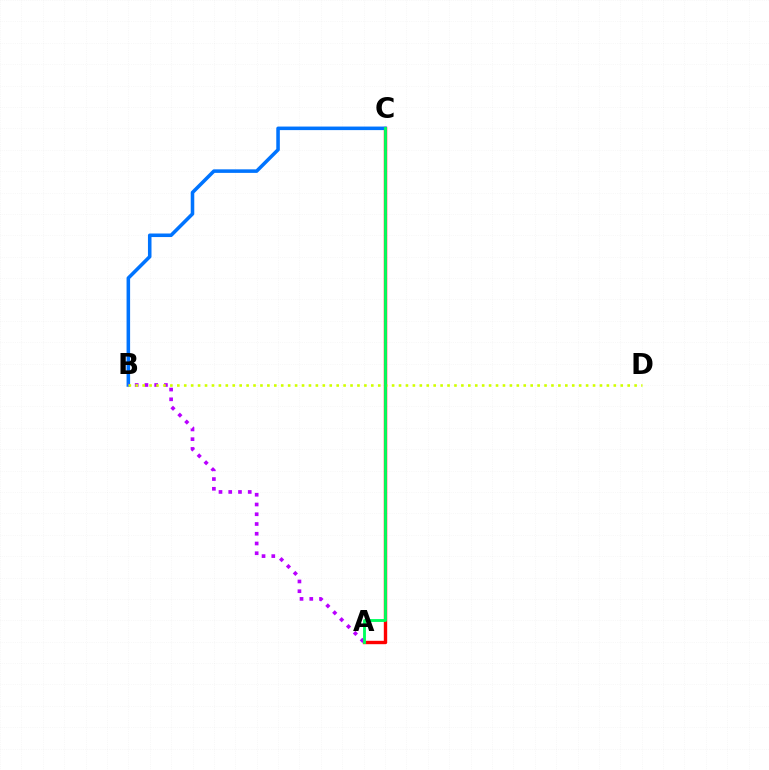{('A', 'C'): [{'color': '#ff0000', 'line_style': 'solid', 'thickness': 2.43}, {'color': '#00ff5c', 'line_style': 'solid', 'thickness': 2.06}], ('B', 'C'): [{'color': '#0074ff', 'line_style': 'solid', 'thickness': 2.55}], ('A', 'B'): [{'color': '#b900ff', 'line_style': 'dotted', 'thickness': 2.65}], ('B', 'D'): [{'color': '#d1ff00', 'line_style': 'dotted', 'thickness': 1.88}]}